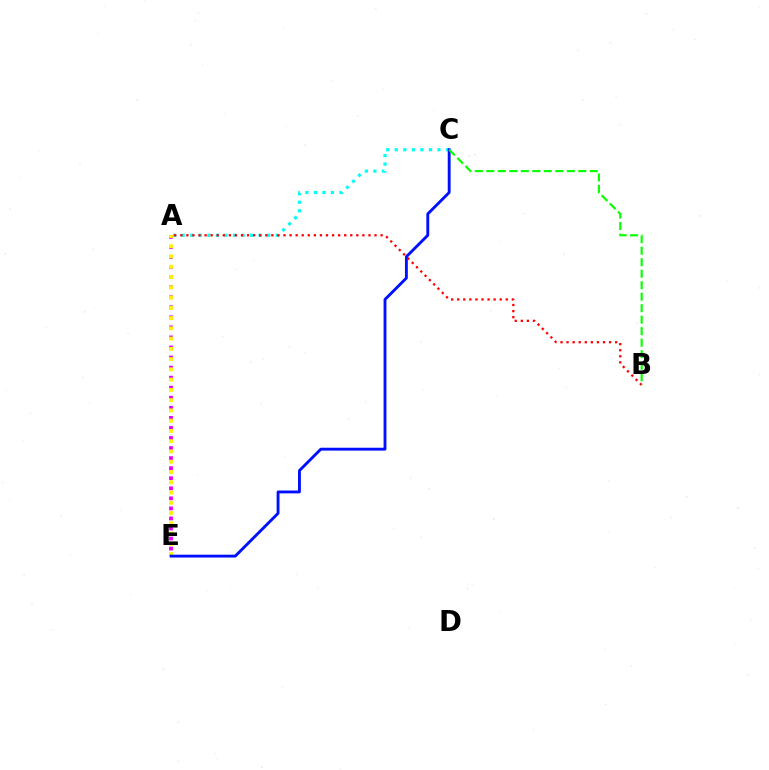{('A', 'C'): [{'color': '#00fff6', 'line_style': 'dotted', 'thickness': 2.32}], ('A', 'B'): [{'color': '#ff0000', 'line_style': 'dotted', 'thickness': 1.65}], ('A', 'E'): [{'color': '#ee00ff', 'line_style': 'dotted', 'thickness': 2.73}, {'color': '#fcf500', 'line_style': 'dotted', 'thickness': 2.79}], ('C', 'E'): [{'color': '#0010ff', 'line_style': 'solid', 'thickness': 2.06}], ('B', 'C'): [{'color': '#08ff00', 'line_style': 'dashed', 'thickness': 1.56}]}